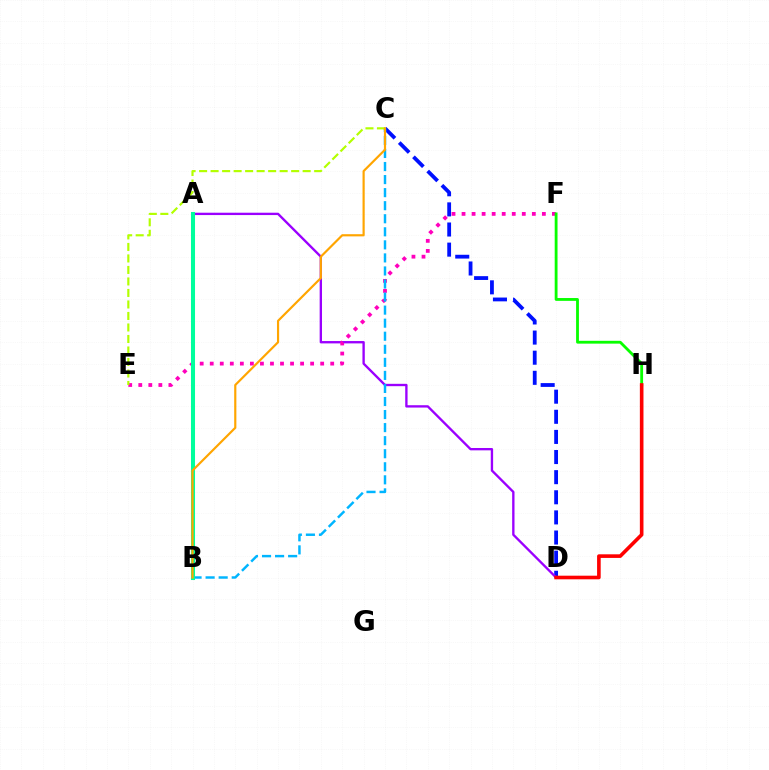{('C', 'D'): [{'color': '#0010ff', 'line_style': 'dashed', 'thickness': 2.73}], ('A', 'D'): [{'color': '#9b00ff', 'line_style': 'solid', 'thickness': 1.69}], ('E', 'F'): [{'color': '#ff00bd', 'line_style': 'dotted', 'thickness': 2.73}], ('B', 'C'): [{'color': '#00b5ff', 'line_style': 'dashed', 'thickness': 1.77}, {'color': '#ffa500', 'line_style': 'solid', 'thickness': 1.57}], ('F', 'H'): [{'color': '#08ff00', 'line_style': 'solid', 'thickness': 2.03}], ('A', 'B'): [{'color': '#00ff9d', 'line_style': 'solid', 'thickness': 2.91}], ('C', 'E'): [{'color': '#b3ff00', 'line_style': 'dashed', 'thickness': 1.56}], ('D', 'H'): [{'color': '#ff0000', 'line_style': 'solid', 'thickness': 2.6}]}